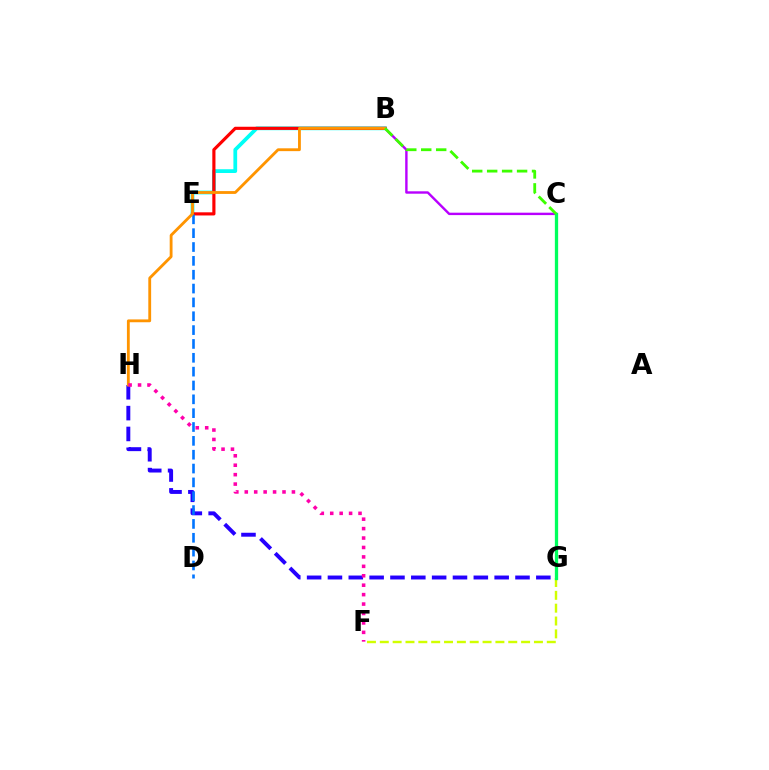{('B', 'E'): [{'color': '#00fff6', 'line_style': 'solid', 'thickness': 2.7}, {'color': '#ff0000', 'line_style': 'solid', 'thickness': 2.27}], ('G', 'H'): [{'color': '#2500ff', 'line_style': 'dashed', 'thickness': 2.83}], ('B', 'C'): [{'color': '#b900ff', 'line_style': 'solid', 'thickness': 1.73}, {'color': '#3dff00', 'line_style': 'dashed', 'thickness': 2.03}], ('D', 'E'): [{'color': '#0074ff', 'line_style': 'dashed', 'thickness': 1.88}], ('F', 'G'): [{'color': '#d1ff00', 'line_style': 'dashed', 'thickness': 1.75}], ('C', 'G'): [{'color': '#00ff5c', 'line_style': 'solid', 'thickness': 2.37}], ('B', 'H'): [{'color': '#ff9400', 'line_style': 'solid', 'thickness': 2.04}], ('F', 'H'): [{'color': '#ff00ac', 'line_style': 'dotted', 'thickness': 2.56}]}